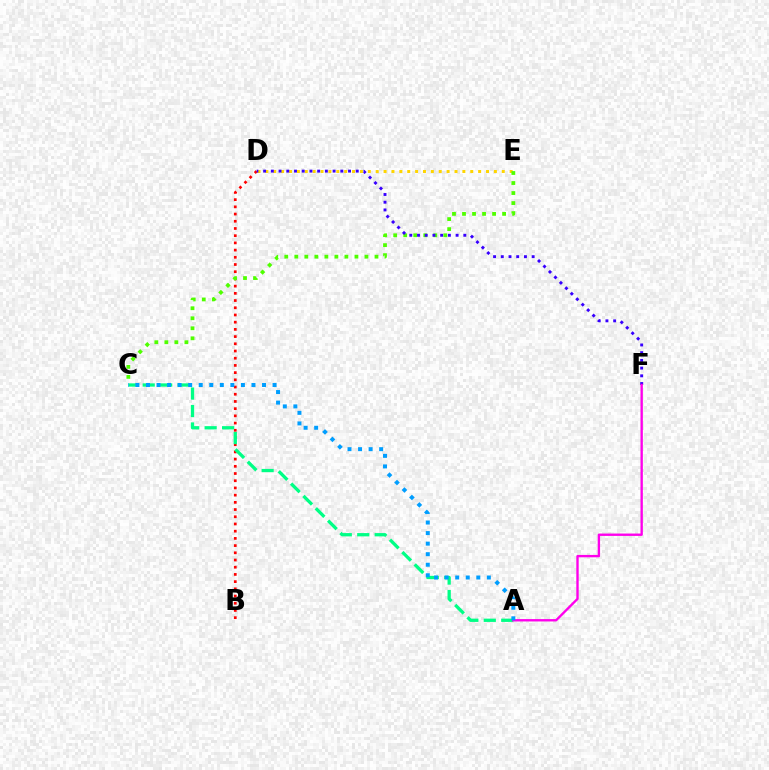{('D', 'E'): [{'color': '#ffd500', 'line_style': 'dotted', 'thickness': 2.14}], ('B', 'D'): [{'color': '#ff0000', 'line_style': 'dotted', 'thickness': 1.96}], ('A', 'C'): [{'color': '#00ff86', 'line_style': 'dashed', 'thickness': 2.37}, {'color': '#009eff', 'line_style': 'dotted', 'thickness': 2.87}], ('C', 'E'): [{'color': '#4fff00', 'line_style': 'dotted', 'thickness': 2.72}], ('D', 'F'): [{'color': '#3700ff', 'line_style': 'dotted', 'thickness': 2.1}], ('A', 'F'): [{'color': '#ff00ed', 'line_style': 'solid', 'thickness': 1.7}]}